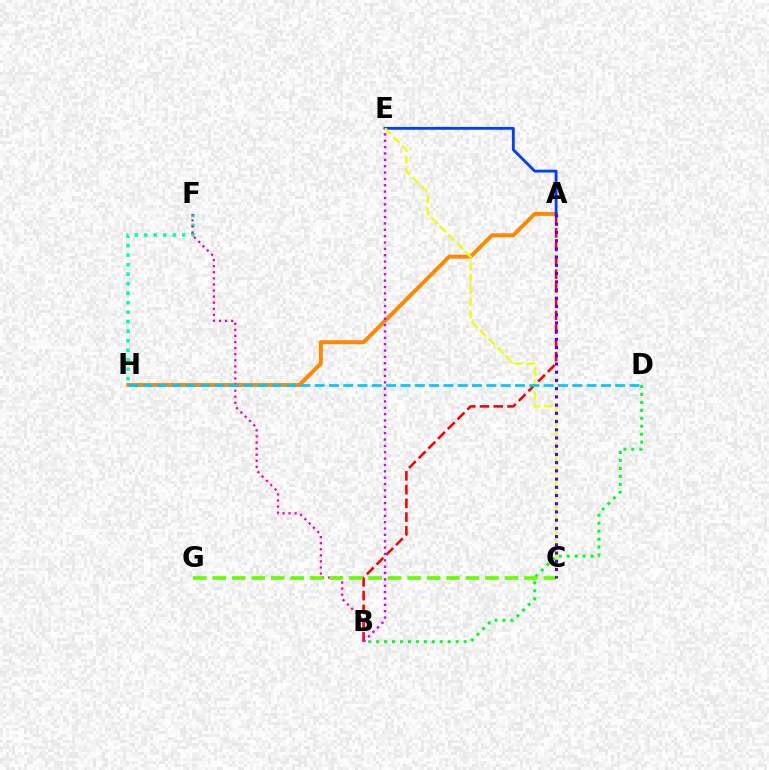{('A', 'H'): [{'color': '#ff8800', 'line_style': 'solid', 'thickness': 2.86}], ('A', 'B'): [{'color': '#ff0000', 'line_style': 'dashed', 'thickness': 1.87}], ('F', 'H'): [{'color': '#00ffaf', 'line_style': 'dotted', 'thickness': 2.58}], ('A', 'E'): [{'color': '#003fff', 'line_style': 'solid', 'thickness': 2.04}], ('B', 'E'): [{'color': '#d600ff', 'line_style': 'dotted', 'thickness': 1.73}], ('B', 'F'): [{'color': '#ff00a0', 'line_style': 'dotted', 'thickness': 1.65}], ('C', 'E'): [{'color': '#eeff00', 'line_style': 'dashed', 'thickness': 1.64}], ('B', 'D'): [{'color': '#00ff27', 'line_style': 'dotted', 'thickness': 2.16}], ('C', 'G'): [{'color': '#66ff00', 'line_style': 'dashed', 'thickness': 2.65}], ('D', 'H'): [{'color': '#00c7ff', 'line_style': 'dashed', 'thickness': 1.94}], ('A', 'C'): [{'color': '#4f00ff', 'line_style': 'dotted', 'thickness': 2.23}]}